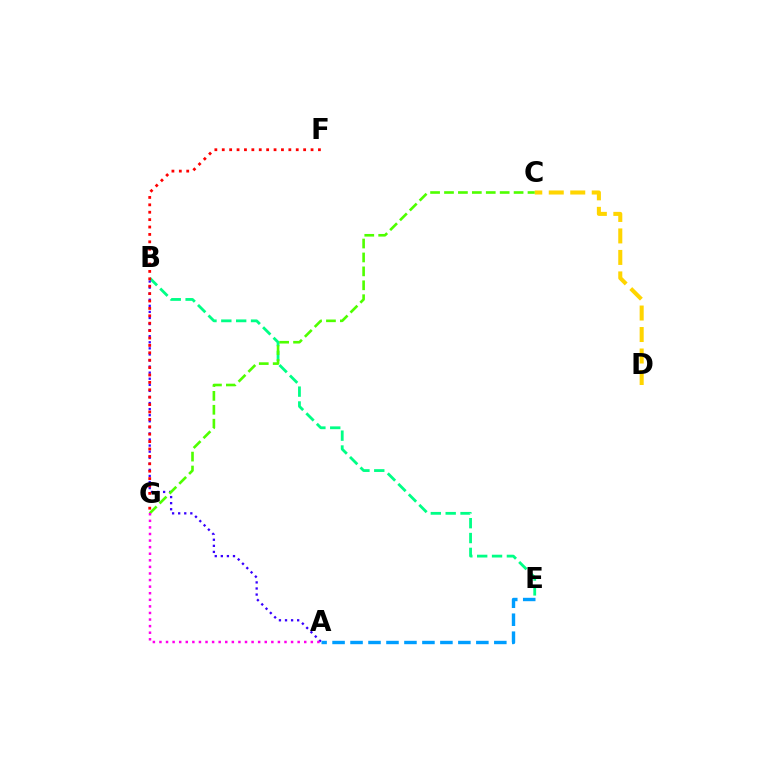{('B', 'E'): [{'color': '#00ff86', 'line_style': 'dashed', 'thickness': 2.02}], ('A', 'B'): [{'color': '#3700ff', 'line_style': 'dotted', 'thickness': 1.65}], ('C', 'D'): [{'color': '#ffd500', 'line_style': 'dashed', 'thickness': 2.92}], ('C', 'G'): [{'color': '#4fff00', 'line_style': 'dashed', 'thickness': 1.89}], ('A', 'G'): [{'color': '#ff00ed', 'line_style': 'dotted', 'thickness': 1.79}], ('F', 'G'): [{'color': '#ff0000', 'line_style': 'dotted', 'thickness': 2.01}], ('A', 'E'): [{'color': '#009eff', 'line_style': 'dashed', 'thickness': 2.44}]}